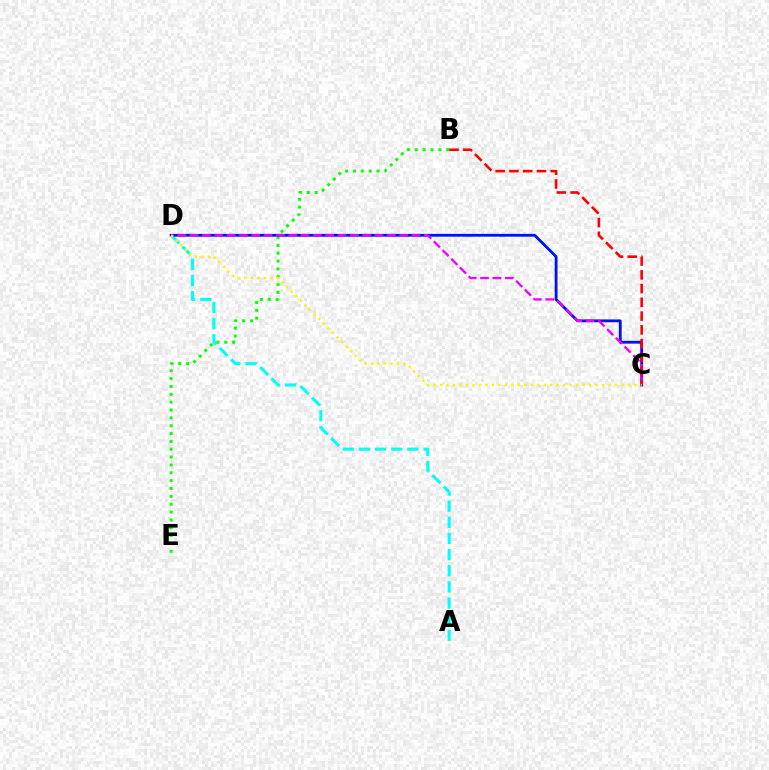{('B', 'E'): [{'color': '#08ff00', 'line_style': 'dotted', 'thickness': 2.13}], ('A', 'D'): [{'color': '#00fff6', 'line_style': 'dashed', 'thickness': 2.19}], ('C', 'D'): [{'color': '#0010ff', 'line_style': 'solid', 'thickness': 2.02}, {'color': '#ee00ff', 'line_style': 'dashed', 'thickness': 1.67}, {'color': '#fcf500', 'line_style': 'dotted', 'thickness': 1.76}], ('B', 'C'): [{'color': '#ff0000', 'line_style': 'dashed', 'thickness': 1.87}]}